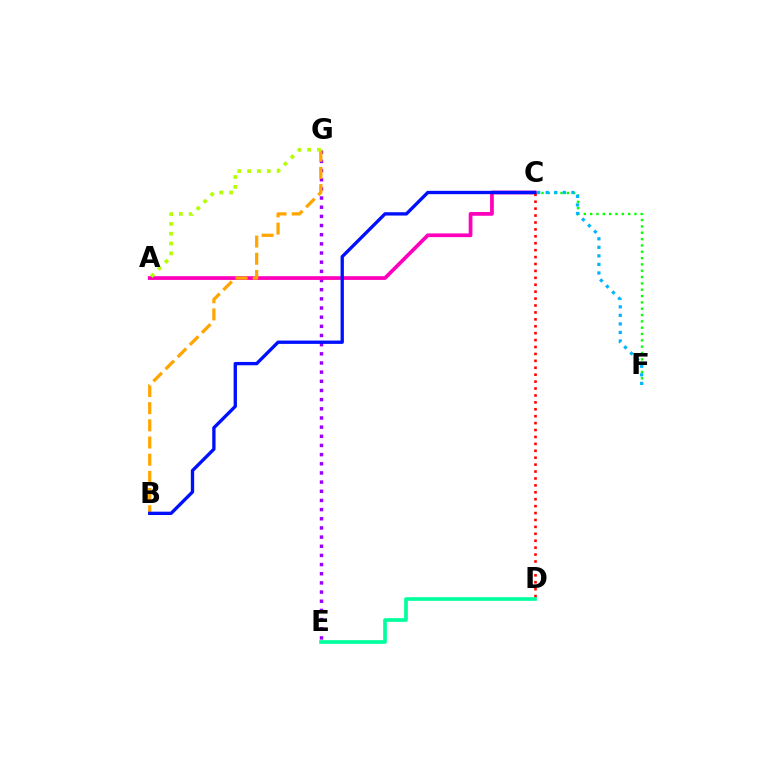{('C', 'F'): [{'color': '#08ff00', 'line_style': 'dotted', 'thickness': 1.72}, {'color': '#00b5ff', 'line_style': 'dotted', 'thickness': 2.32}], ('E', 'G'): [{'color': '#9b00ff', 'line_style': 'dotted', 'thickness': 2.49}], ('A', 'C'): [{'color': '#ff00bd', 'line_style': 'solid', 'thickness': 2.69}], ('C', 'D'): [{'color': '#ff0000', 'line_style': 'dotted', 'thickness': 1.88}], ('D', 'E'): [{'color': '#00ff9d', 'line_style': 'solid', 'thickness': 2.64}], ('B', 'G'): [{'color': '#ffa500', 'line_style': 'dashed', 'thickness': 2.33}], ('B', 'C'): [{'color': '#0010ff', 'line_style': 'solid', 'thickness': 2.39}], ('A', 'G'): [{'color': '#b3ff00', 'line_style': 'dotted', 'thickness': 2.68}]}